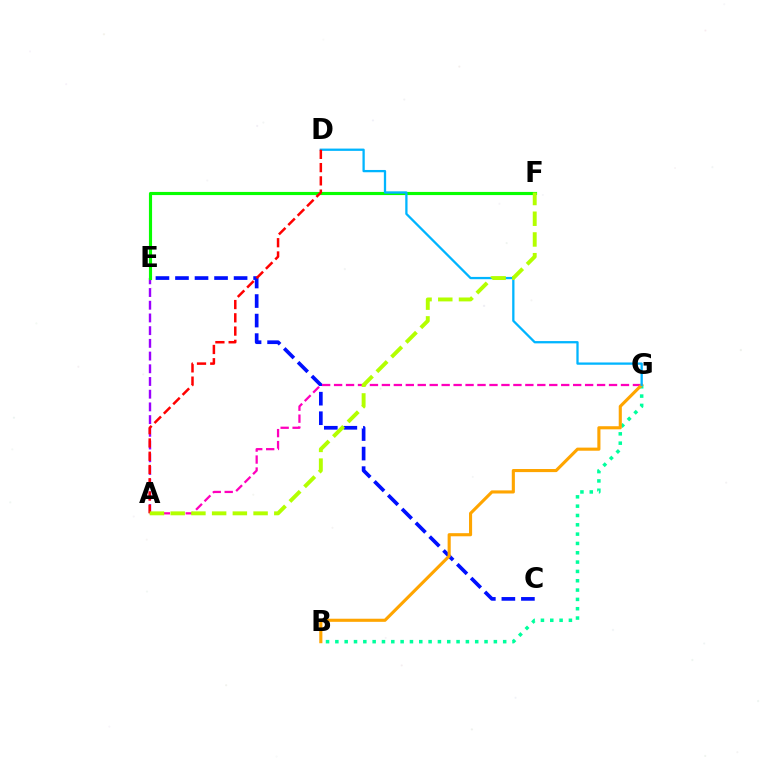{('A', 'E'): [{'color': '#9b00ff', 'line_style': 'dashed', 'thickness': 1.73}], ('C', 'E'): [{'color': '#0010ff', 'line_style': 'dashed', 'thickness': 2.65}], ('E', 'F'): [{'color': '#08ff00', 'line_style': 'solid', 'thickness': 2.26}], ('B', 'G'): [{'color': '#00ff9d', 'line_style': 'dotted', 'thickness': 2.53}, {'color': '#ffa500', 'line_style': 'solid', 'thickness': 2.24}], ('A', 'G'): [{'color': '#ff00bd', 'line_style': 'dashed', 'thickness': 1.62}], ('D', 'G'): [{'color': '#00b5ff', 'line_style': 'solid', 'thickness': 1.65}], ('A', 'D'): [{'color': '#ff0000', 'line_style': 'dashed', 'thickness': 1.8}], ('A', 'F'): [{'color': '#b3ff00', 'line_style': 'dashed', 'thickness': 2.82}]}